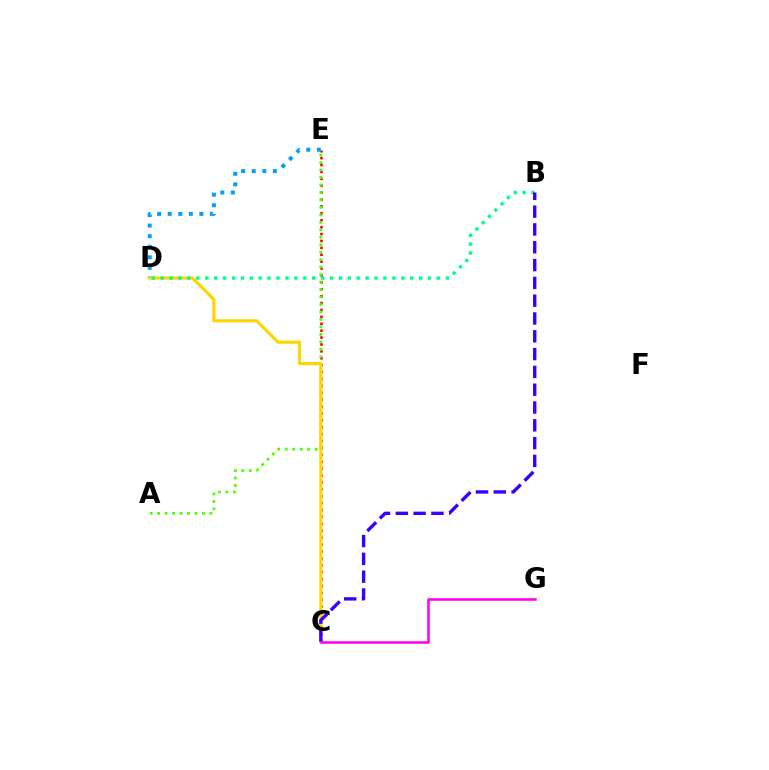{('C', 'E'): [{'color': '#ff0000', 'line_style': 'dotted', 'thickness': 1.87}], ('D', 'E'): [{'color': '#009eff', 'line_style': 'dotted', 'thickness': 2.87}], ('A', 'E'): [{'color': '#4fff00', 'line_style': 'dotted', 'thickness': 2.03}], ('C', 'D'): [{'color': '#ffd500', 'line_style': 'solid', 'thickness': 2.25}], ('B', 'D'): [{'color': '#00ff86', 'line_style': 'dotted', 'thickness': 2.42}], ('B', 'C'): [{'color': '#3700ff', 'line_style': 'dashed', 'thickness': 2.42}], ('C', 'G'): [{'color': '#ff00ed', 'line_style': 'solid', 'thickness': 1.83}]}